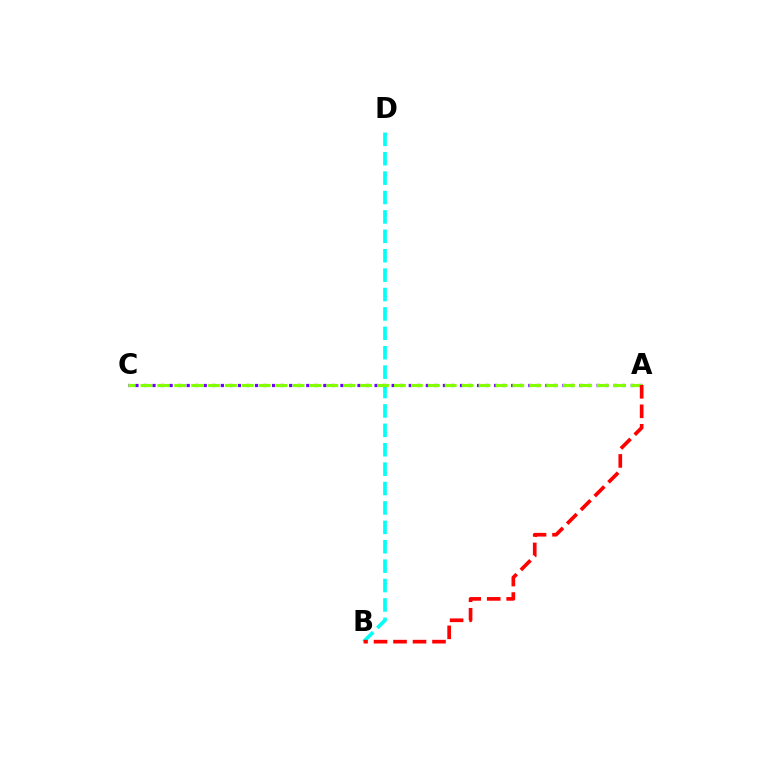{('B', 'D'): [{'color': '#00fff6', 'line_style': 'dashed', 'thickness': 2.64}], ('A', 'C'): [{'color': '#7200ff', 'line_style': 'dotted', 'thickness': 2.32}, {'color': '#84ff00', 'line_style': 'dashed', 'thickness': 2.3}], ('A', 'B'): [{'color': '#ff0000', 'line_style': 'dashed', 'thickness': 2.65}]}